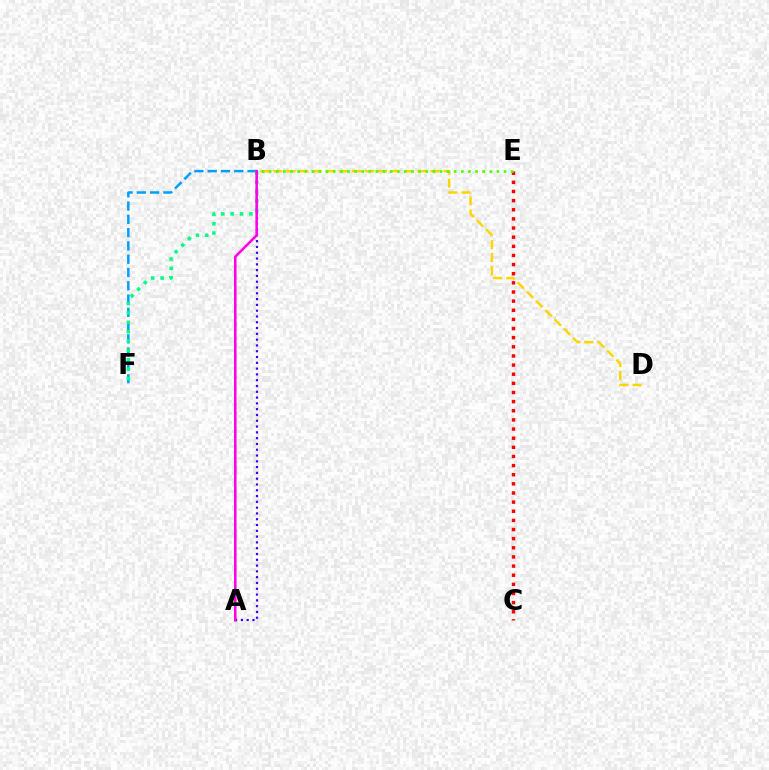{('A', 'B'): [{'color': '#3700ff', 'line_style': 'dotted', 'thickness': 1.57}, {'color': '#ff00ed', 'line_style': 'solid', 'thickness': 1.84}], ('B', 'D'): [{'color': '#ffd500', 'line_style': 'dashed', 'thickness': 1.78}], ('B', 'F'): [{'color': '#009eff', 'line_style': 'dashed', 'thickness': 1.8}, {'color': '#00ff86', 'line_style': 'dotted', 'thickness': 2.54}], ('C', 'E'): [{'color': '#ff0000', 'line_style': 'dotted', 'thickness': 2.48}], ('B', 'E'): [{'color': '#4fff00', 'line_style': 'dotted', 'thickness': 1.93}]}